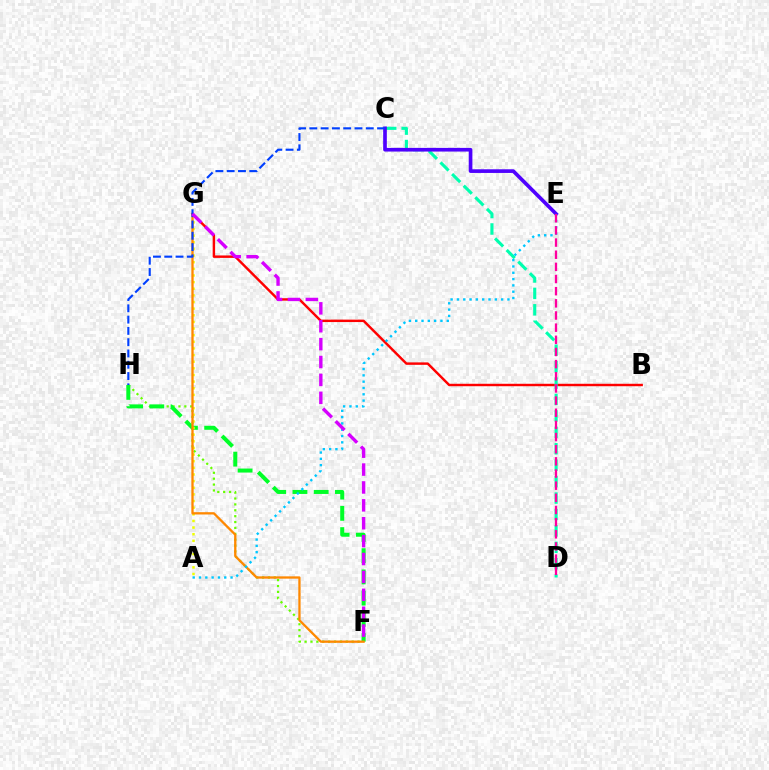{('B', 'G'): [{'color': '#ff0000', 'line_style': 'solid', 'thickness': 1.76}], ('C', 'D'): [{'color': '#00ffaf', 'line_style': 'dashed', 'thickness': 2.23}], ('F', 'H'): [{'color': '#66ff00', 'line_style': 'dotted', 'thickness': 1.6}, {'color': '#00ff27', 'line_style': 'dashed', 'thickness': 2.88}], ('A', 'G'): [{'color': '#eeff00', 'line_style': 'dotted', 'thickness': 1.8}], ('F', 'G'): [{'color': '#ff8800', 'line_style': 'solid', 'thickness': 1.66}, {'color': '#d600ff', 'line_style': 'dashed', 'thickness': 2.43}], ('C', 'E'): [{'color': '#4f00ff', 'line_style': 'solid', 'thickness': 2.64}], ('C', 'H'): [{'color': '#003fff', 'line_style': 'dashed', 'thickness': 1.53}], ('A', 'E'): [{'color': '#00c7ff', 'line_style': 'dotted', 'thickness': 1.72}], ('D', 'E'): [{'color': '#ff00a0', 'line_style': 'dashed', 'thickness': 1.65}]}